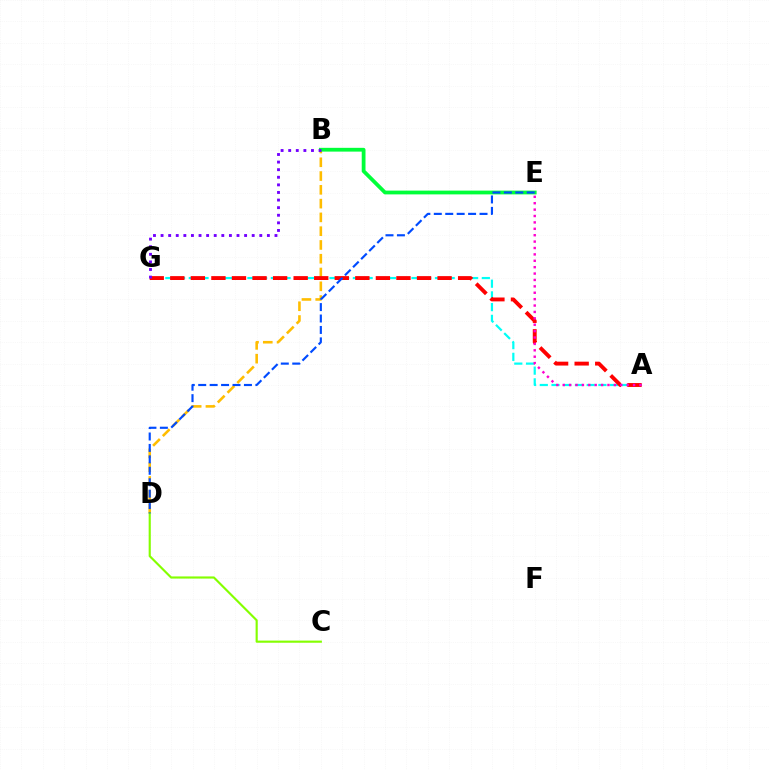{('A', 'G'): [{'color': '#00fff6', 'line_style': 'dashed', 'thickness': 1.59}, {'color': '#ff0000', 'line_style': 'dashed', 'thickness': 2.79}], ('B', 'D'): [{'color': '#ffbd00', 'line_style': 'dashed', 'thickness': 1.87}], ('B', 'E'): [{'color': '#00ff39', 'line_style': 'solid', 'thickness': 2.72}], ('C', 'D'): [{'color': '#84ff00', 'line_style': 'solid', 'thickness': 1.54}], ('B', 'G'): [{'color': '#7200ff', 'line_style': 'dotted', 'thickness': 2.06}], ('D', 'E'): [{'color': '#004bff', 'line_style': 'dashed', 'thickness': 1.55}], ('A', 'E'): [{'color': '#ff00cf', 'line_style': 'dotted', 'thickness': 1.74}]}